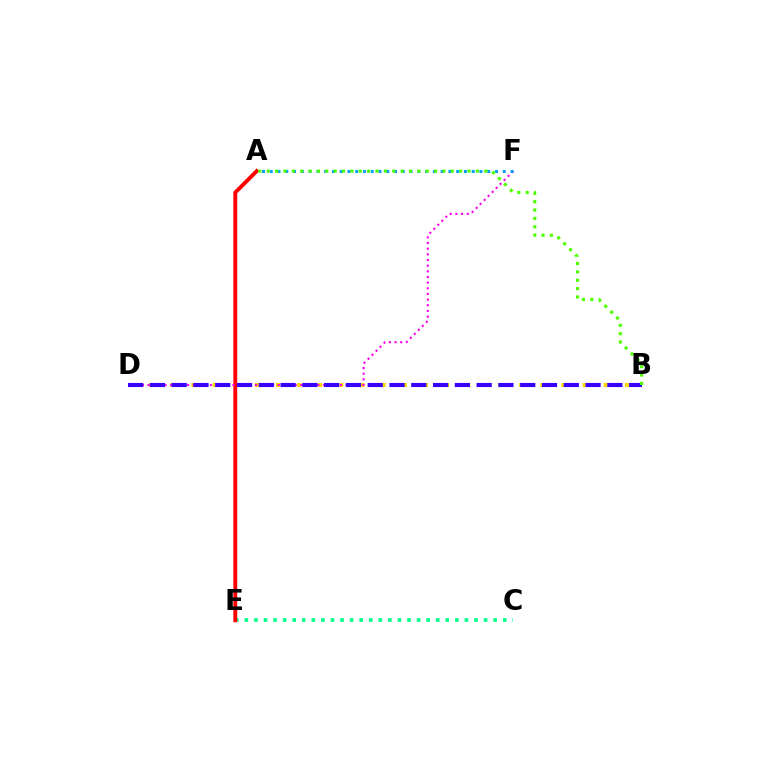{('B', 'D'): [{'color': '#ffd500', 'line_style': 'dotted', 'thickness': 2.87}, {'color': '#3700ff', 'line_style': 'dashed', 'thickness': 2.96}], ('C', 'E'): [{'color': '#00ff86', 'line_style': 'dotted', 'thickness': 2.6}], ('A', 'E'): [{'color': '#ff0000', 'line_style': 'solid', 'thickness': 2.79}], ('D', 'F'): [{'color': '#ff00ed', 'line_style': 'dotted', 'thickness': 1.54}], ('A', 'F'): [{'color': '#009eff', 'line_style': 'dotted', 'thickness': 2.11}], ('A', 'B'): [{'color': '#4fff00', 'line_style': 'dotted', 'thickness': 2.27}]}